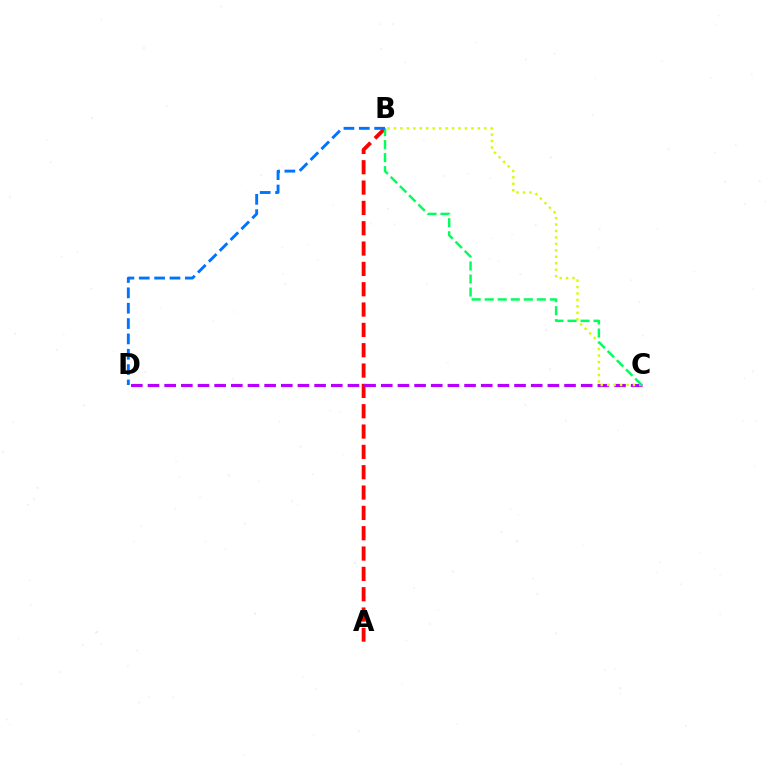{('A', 'B'): [{'color': '#ff0000', 'line_style': 'dashed', 'thickness': 2.76}], ('C', 'D'): [{'color': '#b900ff', 'line_style': 'dashed', 'thickness': 2.26}], ('B', 'C'): [{'color': '#d1ff00', 'line_style': 'dotted', 'thickness': 1.75}, {'color': '#00ff5c', 'line_style': 'dashed', 'thickness': 1.77}], ('B', 'D'): [{'color': '#0074ff', 'line_style': 'dashed', 'thickness': 2.09}]}